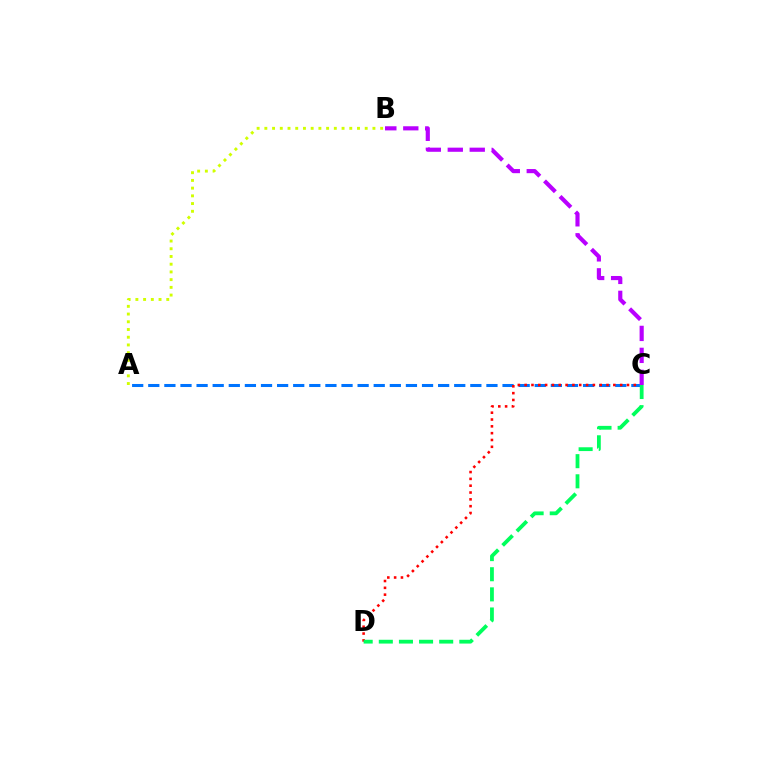{('A', 'C'): [{'color': '#0074ff', 'line_style': 'dashed', 'thickness': 2.19}], ('A', 'B'): [{'color': '#d1ff00', 'line_style': 'dotted', 'thickness': 2.1}], ('C', 'D'): [{'color': '#ff0000', 'line_style': 'dotted', 'thickness': 1.85}, {'color': '#00ff5c', 'line_style': 'dashed', 'thickness': 2.73}], ('B', 'C'): [{'color': '#b900ff', 'line_style': 'dashed', 'thickness': 2.98}]}